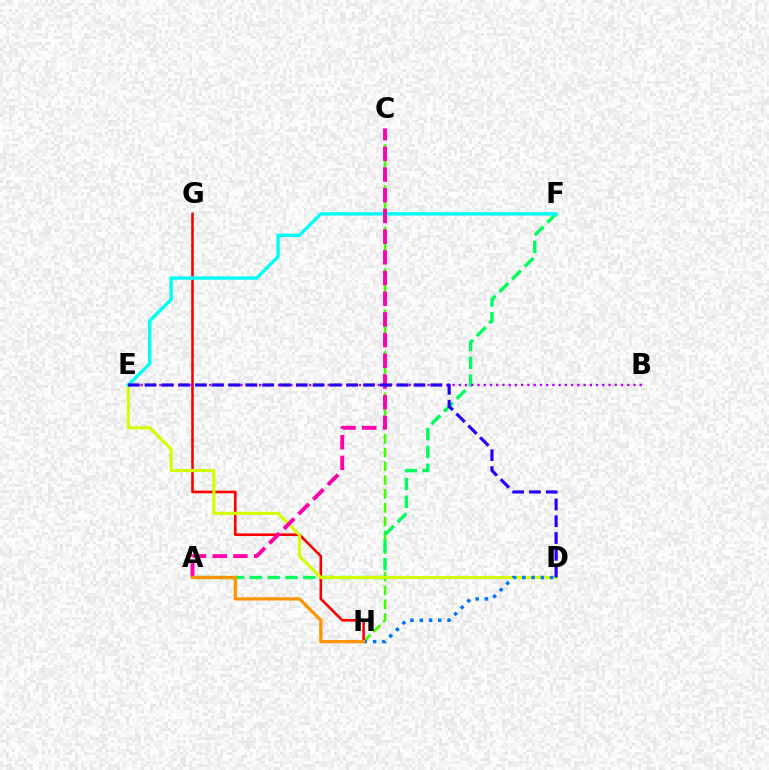{('C', 'H'): [{'color': '#3dff00', 'line_style': 'dashed', 'thickness': 1.87}], ('A', 'F'): [{'color': '#00ff5c', 'line_style': 'dashed', 'thickness': 2.42}], ('G', 'H'): [{'color': '#ff0000', 'line_style': 'solid', 'thickness': 1.88}], ('D', 'E'): [{'color': '#d1ff00', 'line_style': 'solid', 'thickness': 2.22}, {'color': '#2500ff', 'line_style': 'dashed', 'thickness': 2.28}], ('D', 'H'): [{'color': '#0074ff', 'line_style': 'dotted', 'thickness': 2.51}], ('E', 'F'): [{'color': '#00fff6', 'line_style': 'solid', 'thickness': 2.47}], ('B', 'E'): [{'color': '#b900ff', 'line_style': 'dotted', 'thickness': 1.69}], ('A', 'C'): [{'color': '#ff00ac', 'line_style': 'dashed', 'thickness': 2.81}], ('A', 'H'): [{'color': '#ff9400', 'line_style': 'solid', 'thickness': 2.36}]}